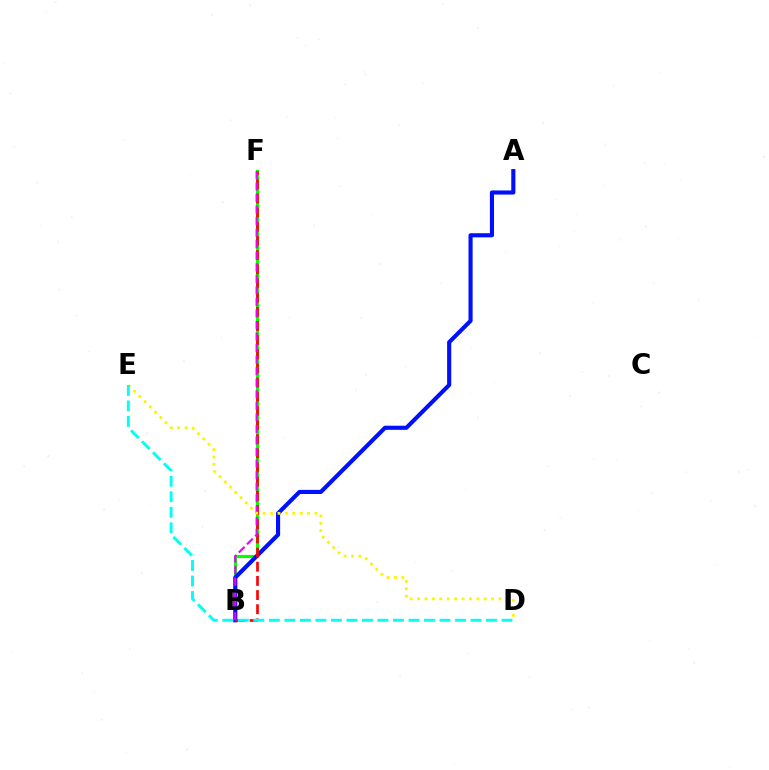{('B', 'F'): [{'color': '#08ff00', 'line_style': 'solid', 'thickness': 2.26}, {'color': '#ff0000', 'line_style': 'dashed', 'thickness': 1.92}, {'color': '#ee00ff', 'line_style': 'dashed', 'thickness': 1.57}], ('A', 'B'): [{'color': '#0010ff', 'line_style': 'solid', 'thickness': 2.97}], ('D', 'E'): [{'color': '#fcf500', 'line_style': 'dotted', 'thickness': 2.01}, {'color': '#00fff6', 'line_style': 'dashed', 'thickness': 2.11}]}